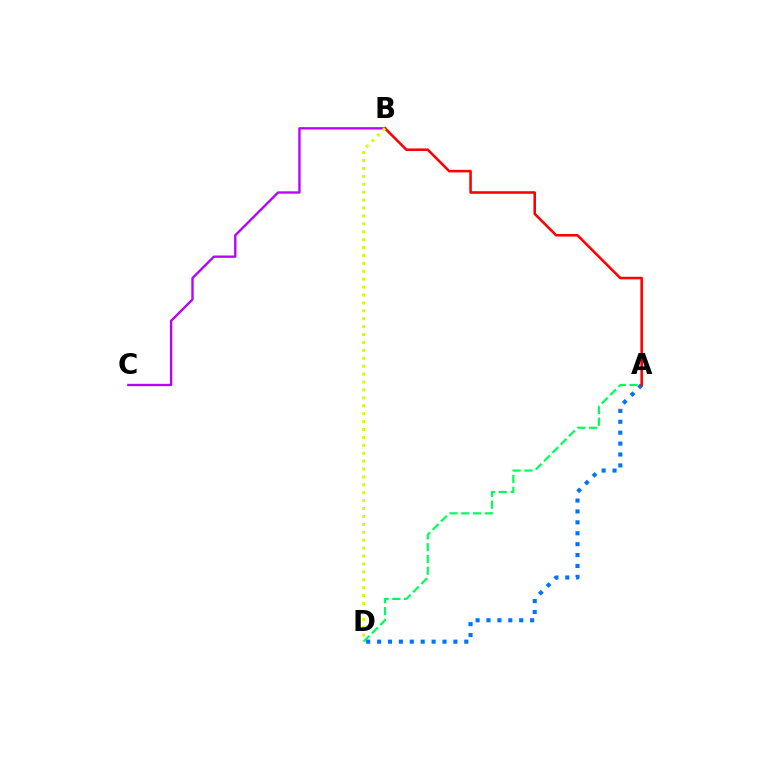{('A', 'D'): [{'color': '#00ff5c', 'line_style': 'dashed', 'thickness': 1.6}, {'color': '#0074ff', 'line_style': 'dotted', 'thickness': 2.96}], ('B', 'C'): [{'color': '#b900ff', 'line_style': 'solid', 'thickness': 1.69}], ('A', 'B'): [{'color': '#ff0000', 'line_style': 'solid', 'thickness': 1.85}], ('B', 'D'): [{'color': '#d1ff00', 'line_style': 'dotted', 'thickness': 2.15}]}